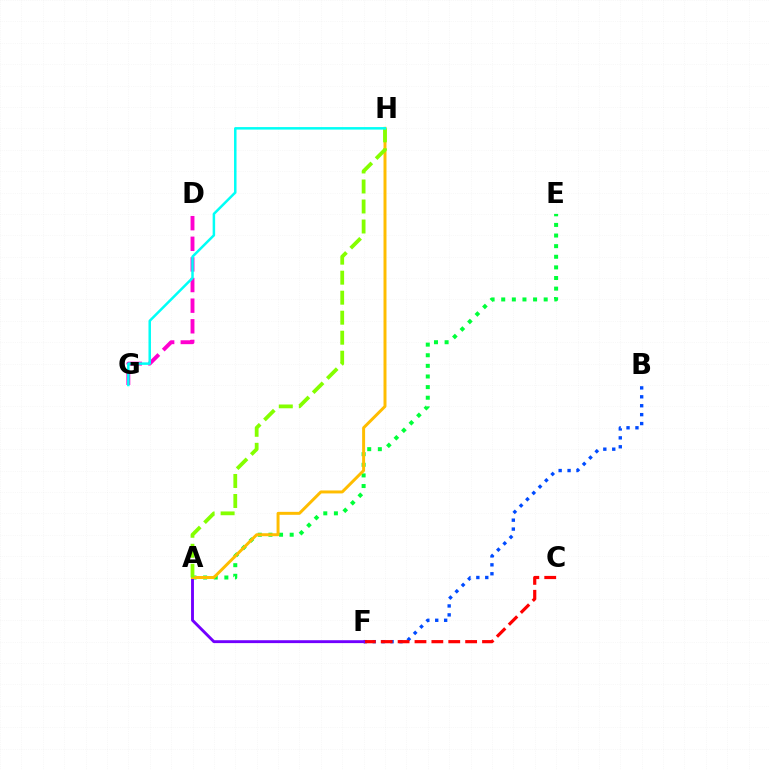{('B', 'F'): [{'color': '#004bff', 'line_style': 'dotted', 'thickness': 2.42}], ('A', 'E'): [{'color': '#00ff39', 'line_style': 'dotted', 'thickness': 2.89}], ('C', 'F'): [{'color': '#ff0000', 'line_style': 'dashed', 'thickness': 2.29}], ('A', 'F'): [{'color': '#7200ff', 'line_style': 'solid', 'thickness': 2.08}], ('D', 'G'): [{'color': '#ff00cf', 'line_style': 'dashed', 'thickness': 2.8}], ('A', 'H'): [{'color': '#ffbd00', 'line_style': 'solid', 'thickness': 2.14}, {'color': '#84ff00', 'line_style': 'dashed', 'thickness': 2.72}], ('G', 'H'): [{'color': '#00fff6', 'line_style': 'solid', 'thickness': 1.8}]}